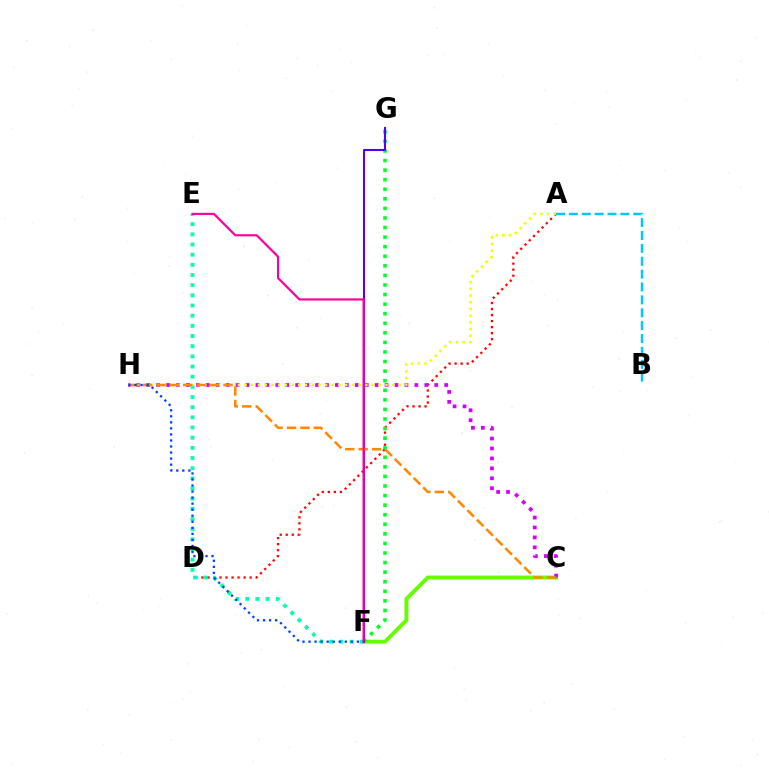{('A', 'D'): [{'color': '#ff0000', 'line_style': 'dotted', 'thickness': 1.64}], ('C', 'F'): [{'color': '#66ff00', 'line_style': 'solid', 'thickness': 2.82}], ('F', 'G'): [{'color': '#00ff27', 'line_style': 'dotted', 'thickness': 2.6}, {'color': '#4f00ff', 'line_style': 'solid', 'thickness': 1.5}], ('C', 'H'): [{'color': '#d600ff', 'line_style': 'dotted', 'thickness': 2.7}, {'color': '#ff8800', 'line_style': 'dashed', 'thickness': 1.82}], ('E', 'F'): [{'color': '#00ffaf', 'line_style': 'dotted', 'thickness': 2.76}, {'color': '#ff00a0', 'line_style': 'solid', 'thickness': 1.58}], ('A', 'H'): [{'color': '#eeff00', 'line_style': 'dotted', 'thickness': 1.82}], ('A', 'B'): [{'color': '#00c7ff', 'line_style': 'dashed', 'thickness': 1.75}], ('F', 'H'): [{'color': '#003fff', 'line_style': 'dotted', 'thickness': 1.64}]}